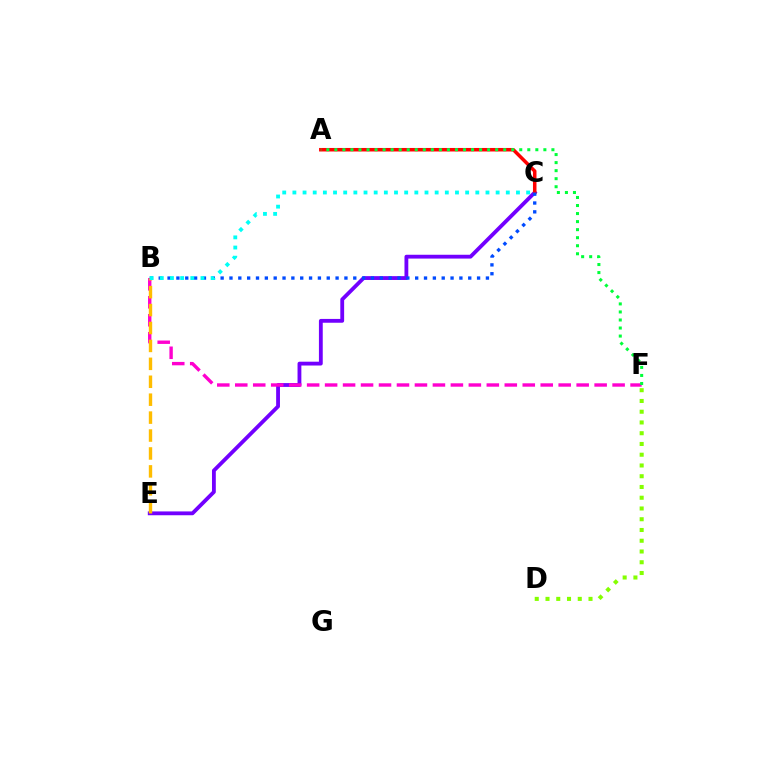{('C', 'E'): [{'color': '#7200ff', 'line_style': 'solid', 'thickness': 2.75}], ('A', 'C'): [{'color': '#ff0000', 'line_style': 'solid', 'thickness': 2.53}], ('B', 'F'): [{'color': '#ff00cf', 'line_style': 'dashed', 'thickness': 2.44}], ('B', 'C'): [{'color': '#004bff', 'line_style': 'dotted', 'thickness': 2.4}, {'color': '#00fff6', 'line_style': 'dotted', 'thickness': 2.76}], ('D', 'F'): [{'color': '#84ff00', 'line_style': 'dotted', 'thickness': 2.92}], ('B', 'E'): [{'color': '#ffbd00', 'line_style': 'dashed', 'thickness': 2.44}], ('A', 'F'): [{'color': '#00ff39', 'line_style': 'dotted', 'thickness': 2.18}]}